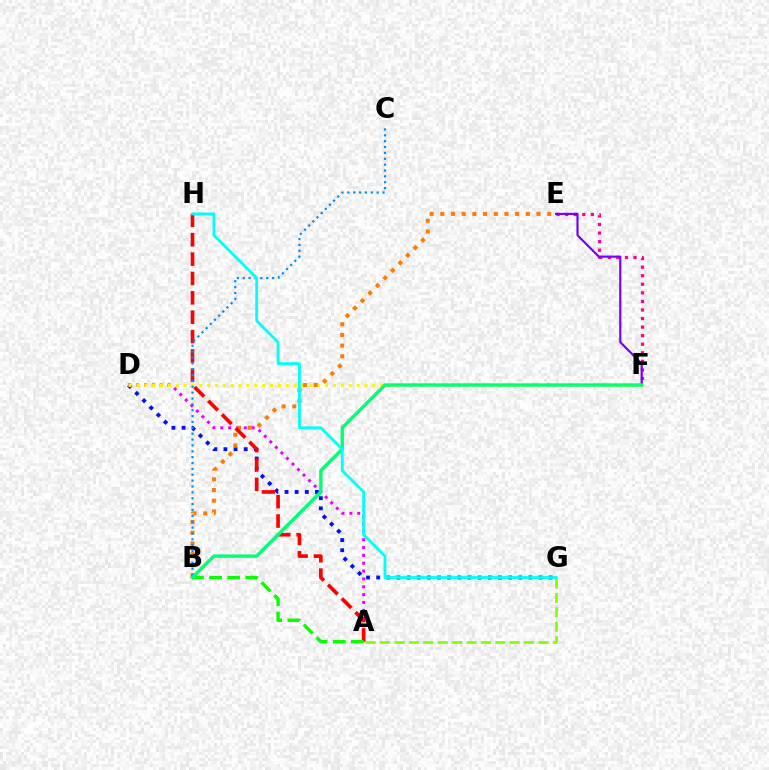{('D', 'G'): [{'color': '#0010ff', 'line_style': 'dotted', 'thickness': 2.76}], ('A', 'D'): [{'color': '#ee00ff', 'line_style': 'dotted', 'thickness': 2.13}], ('A', 'G'): [{'color': '#84ff00', 'line_style': 'dashed', 'thickness': 1.96}], ('D', 'F'): [{'color': '#fcf500', 'line_style': 'dotted', 'thickness': 2.14}], ('B', 'E'): [{'color': '#ff7c00', 'line_style': 'dotted', 'thickness': 2.9}], ('A', 'H'): [{'color': '#ff0000', 'line_style': 'dashed', 'thickness': 2.63}], ('E', 'F'): [{'color': '#ff0094', 'line_style': 'dotted', 'thickness': 2.33}, {'color': '#7200ff', 'line_style': 'solid', 'thickness': 1.55}], ('A', 'B'): [{'color': '#08ff00', 'line_style': 'dashed', 'thickness': 2.46}], ('B', 'C'): [{'color': '#008cff', 'line_style': 'dotted', 'thickness': 1.59}], ('B', 'F'): [{'color': '#00ff74', 'line_style': 'solid', 'thickness': 2.44}], ('G', 'H'): [{'color': '#00fff6', 'line_style': 'solid', 'thickness': 2.01}]}